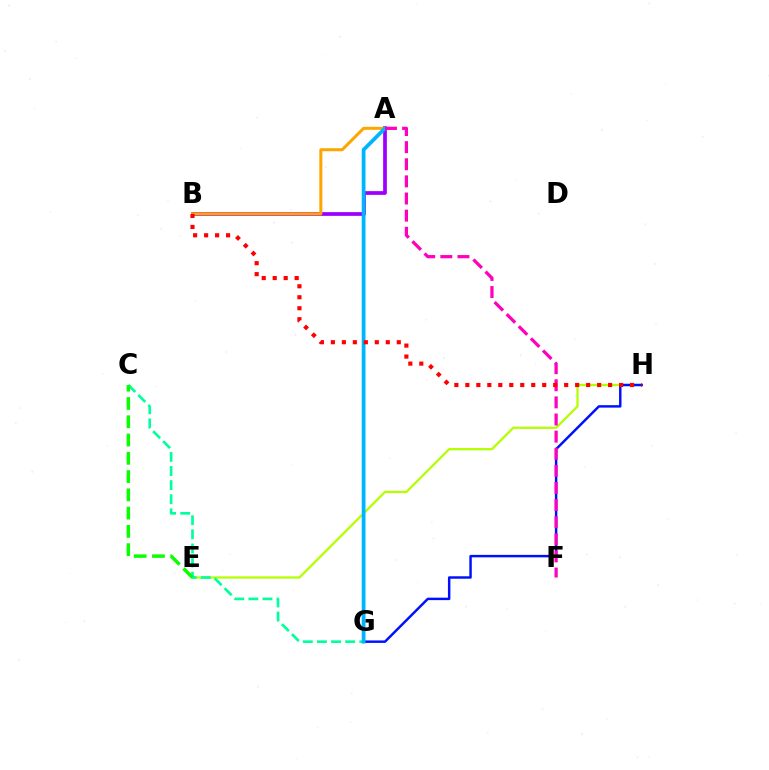{('A', 'B'): [{'color': '#9b00ff', 'line_style': 'solid', 'thickness': 2.68}, {'color': '#ffa500', 'line_style': 'solid', 'thickness': 2.17}], ('E', 'H'): [{'color': '#b3ff00', 'line_style': 'solid', 'thickness': 1.63}], ('G', 'H'): [{'color': '#0010ff', 'line_style': 'solid', 'thickness': 1.77}], ('C', 'G'): [{'color': '#00ff9d', 'line_style': 'dashed', 'thickness': 1.92}], ('C', 'E'): [{'color': '#08ff00', 'line_style': 'dashed', 'thickness': 2.48}], ('A', 'G'): [{'color': '#00b5ff', 'line_style': 'solid', 'thickness': 2.71}], ('A', 'F'): [{'color': '#ff00bd', 'line_style': 'dashed', 'thickness': 2.33}], ('B', 'H'): [{'color': '#ff0000', 'line_style': 'dotted', 'thickness': 2.98}]}